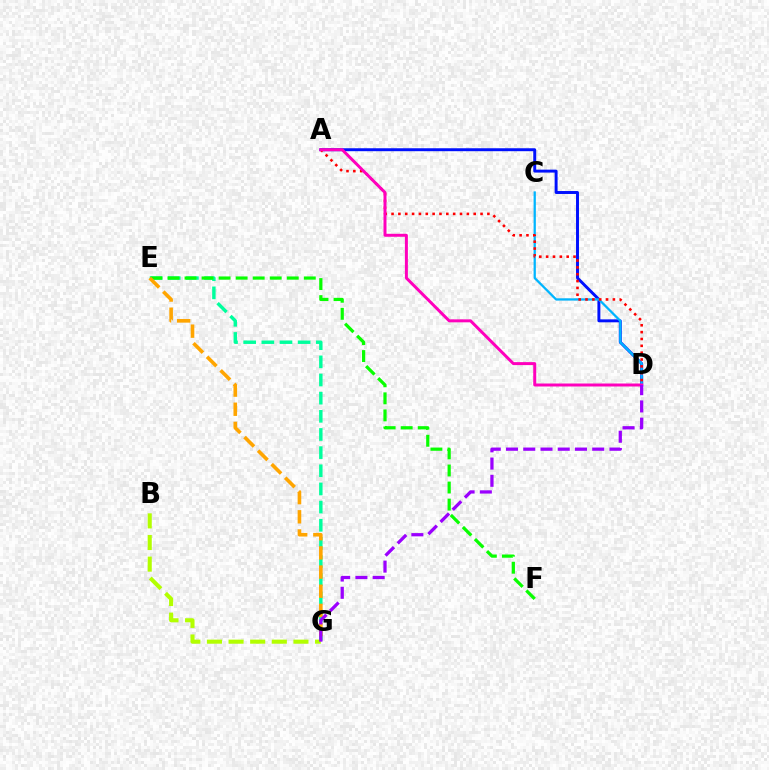{('A', 'D'): [{'color': '#0010ff', 'line_style': 'solid', 'thickness': 2.12}, {'color': '#ff0000', 'line_style': 'dotted', 'thickness': 1.86}, {'color': '#ff00bd', 'line_style': 'solid', 'thickness': 2.14}], ('E', 'G'): [{'color': '#00ff9d', 'line_style': 'dashed', 'thickness': 2.47}, {'color': '#ffa500', 'line_style': 'dashed', 'thickness': 2.6}], ('E', 'F'): [{'color': '#08ff00', 'line_style': 'dashed', 'thickness': 2.32}], ('C', 'D'): [{'color': '#00b5ff', 'line_style': 'solid', 'thickness': 1.63}], ('B', 'G'): [{'color': '#b3ff00', 'line_style': 'dashed', 'thickness': 2.94}], ('D', 'G'): [{'color': '#9b00ff', 'line_style': 'dashed', 'thickness': 2.34}]}